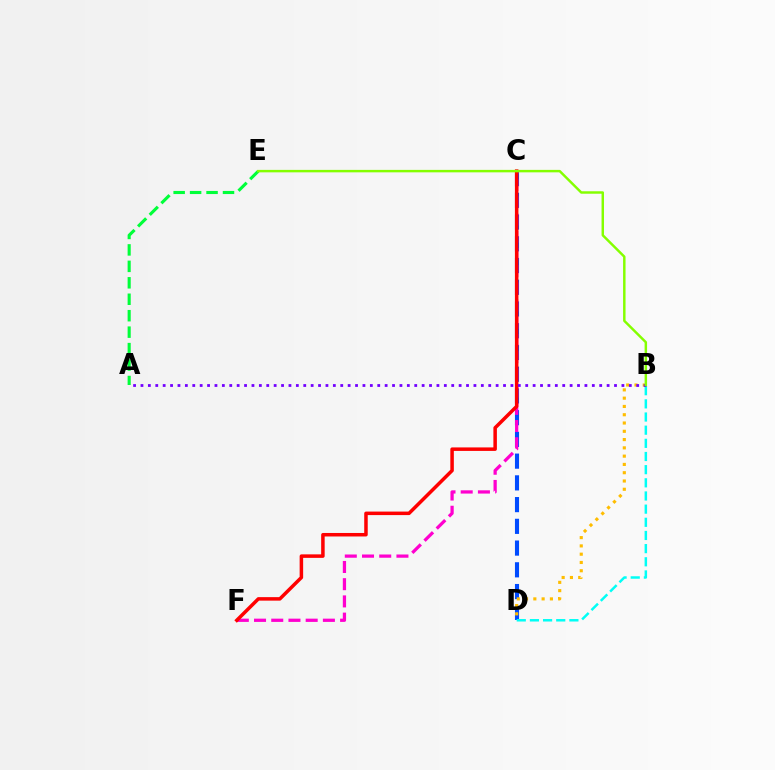{('C', 'D'): [{'color': '#004bff', 'line_style': 'dashed', 'thickness': 2.95}], ('B', 'D'): [{'color': '#ffbd00', 'line_style': 'dotted', 'thickness': 2.25}, {'color': '#00fff6', 'line_style': 'dashed', 'thickness': 1.79}], ('C', 'F'): [{'color': '#ff00cf', 'line_style': 'dashed', 'thickness': 2.34}, {'color': '#ff0000', 'line_style': 'solid', 'thickness': 2.52}], ('A', 'E'): [{'color': '#00ff39', 'line_style': 'dashed', 'thickness': 2.23}], ('A', 'B'): [{'color': '#7200ff', 'line_style': 'dotted', 'thickness': 2.01}], ('B', 'E'): [{'color': '#84ff00', 'line_style': 'solid', 'thickness': 1.77}]}